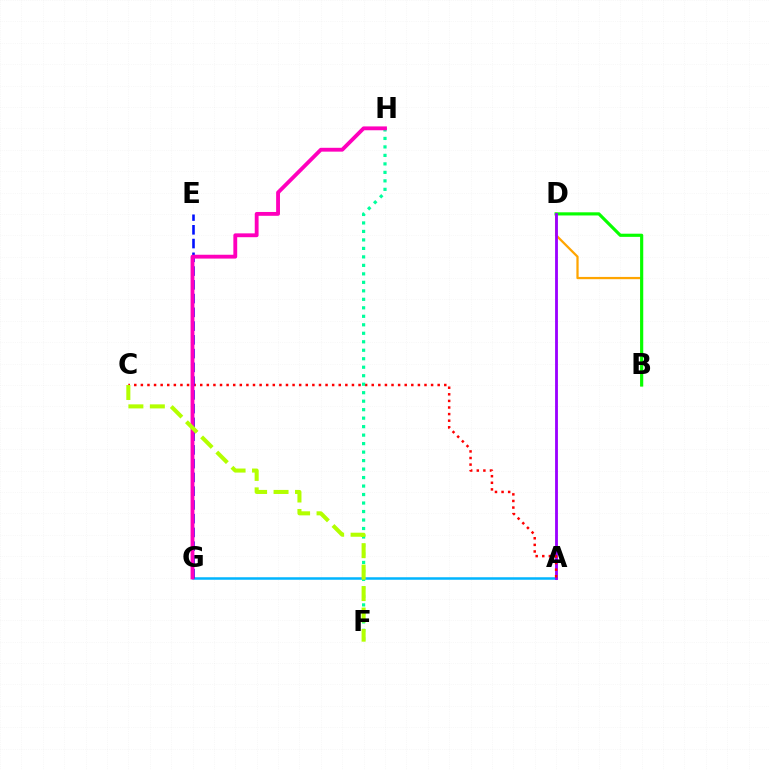{('B', 'D'): [{'color': '#ffa500', 'line_style': 'solid', 'thickness': 1.62}, {'color': '#08ff00', 'line_style': 'solid', 'thickness': 2.28}], ('A', 'G'): [{'color': '#00b5ff', 'line_style': 'solid', 'thickness': 1.8}], ('A', 'D'): [{'color': '#9b00ff', 'line_style': 'solid', 'thickness': 2.03}], ('A', 'C'): [{'color': '#ff0000', 'line_style': 'dotted', 'thickness': 1.79}], ('F', 'H'): [{'color': '#00ff9d', 'line_style': 'dotted', 'thickness': 2.31}], ('E', 'G'): [{'color': '#0010ff', 'line_style': 'dashed', 'thickness': 1.87}], ('G', 'H'): [{'color': '#ff00bd', 'line_style': 'solid', 'thickness': 2.76}], ('C', 'F'): [{'color': '#b3ff00', 'line_style': 'dashed', 'thickness': 2.92}]}